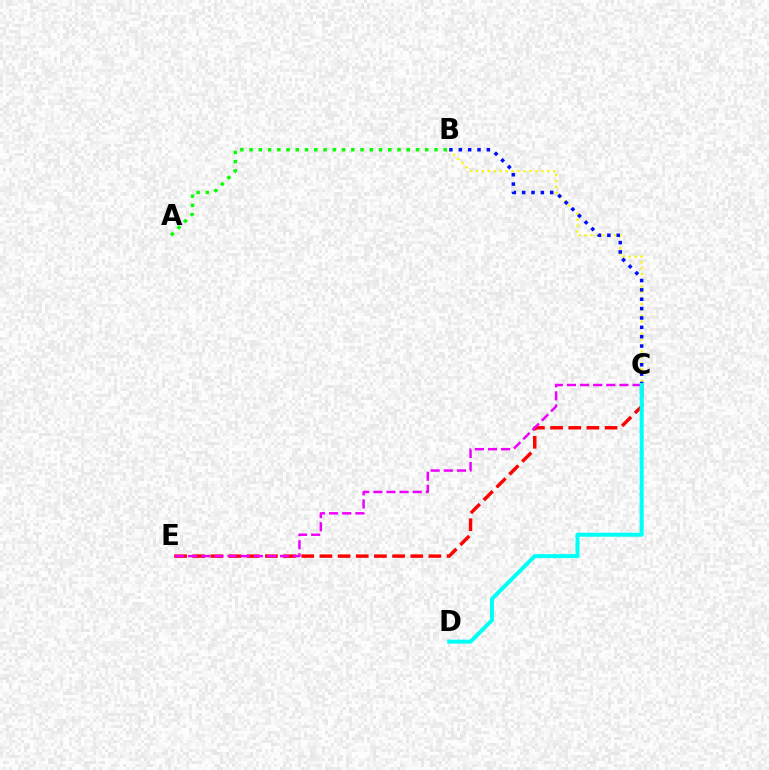{('B', 'C'): [{'color': '#fcf500', 'line_style': 'dotted', 'thickness': 1.61}, {'color': '#0010ff', 'line_style': 'dotted', 'thickness': 2.54}], ('A', 'B'): [{'color': '#08ff00', 'line_style': 'dotted', 'thickness': 2.51}], ('C', 'E'): [{'color': '#ff0000', 'line_style': 'dashed', 'thickness': 2.47}, {'color': '#ee00ff', 'line_style': 'dashed', 'thickness': 1.78}], ('C', 'D'): [{'color': '#00fff6', 'line_style': 'solid', 'thickness': 2.87}]}